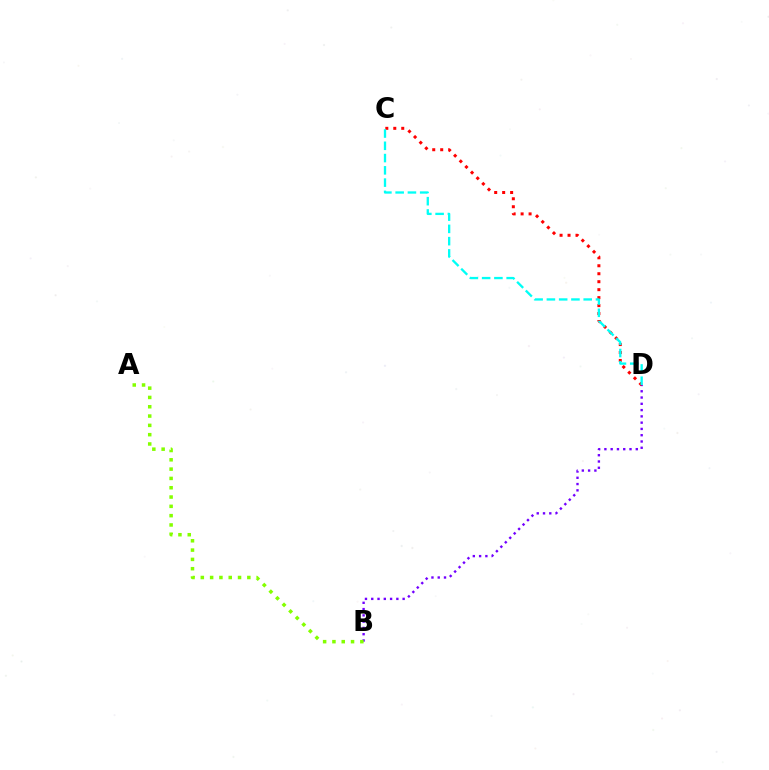{('B', 'D'): [{'color': '#7200ff', 'line_style': 'dotted', 'thickness': 1.71}], ('A', 'B'): [{'color': '#84ff00', 'line_style': 'dotted', 'thickness': 2.53}], ('C', 'D'): [{'color': '#ff0000', 'line_style': 'dotted', 'thickness': 2.16}, {'color': '#00fff6', 'line_style': 'dashed', 'thickness': 1.67}]}